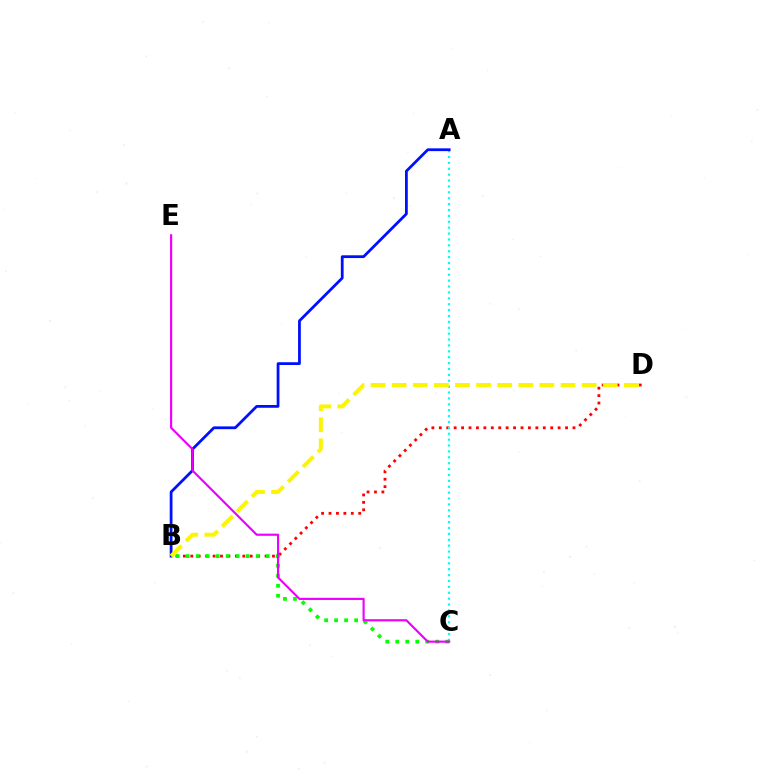{('B', 'D'): [{'color': '#ff0000', 'line_style': 'dotted', 'thickness': 2.02}, {'color': '#fcf500', 'line_style': 'dashed', 'thickness': 2.87}], ('A', 'C'): [{'color': '#00fff6', 'line_style': 'dotted', 'thickness': 1.6}], ('B', 'C'): [{'color': '#08ff00', 'line_style': 'dotted', 'thickness': 2.72}], ('A', 'B'): [{'color': '#0010ff', 'line_style': 'solid', 'thickness': 2.0}], ('C', 'E'): [{'color': '#ee00ff', 'line_style': 'solid', 'thickness': 1.55}]}